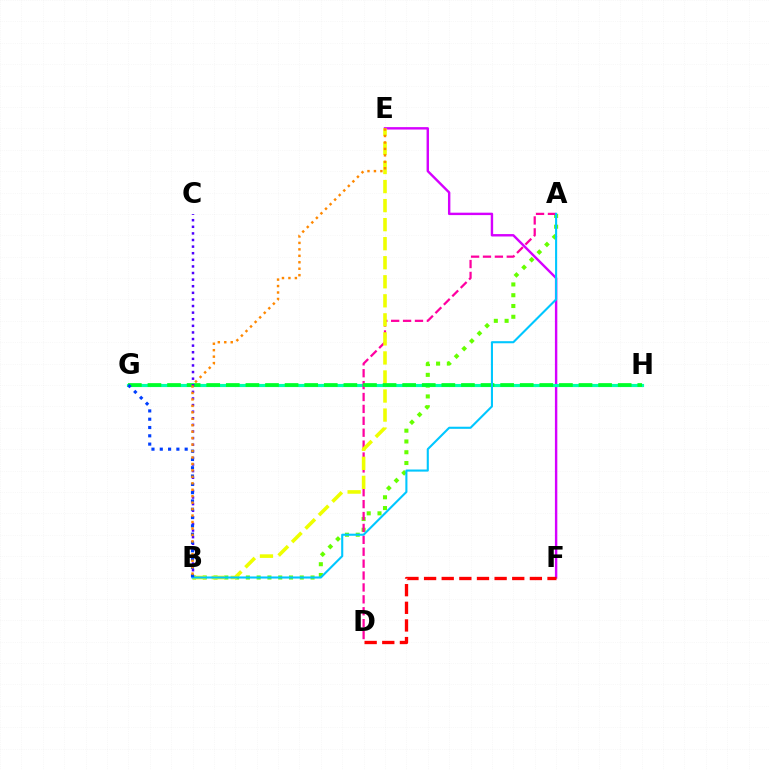{('E', 'F'): [{'color': '#d600ff', 'line_style': 'solid', 'thickness': 1.74}], ('A', 'B'): [{'color': '#66ff00', 'line_style': 'dotted', 'thickness': 2.93}, {'color': '#00c7ff', 'line_style': 'solid', 'thickness': 1.51}], ('G', 'H'): [{'color': '#00ffaf', 'line_style': 'solid', 'thickness': 2.26}, {'color': '#00ff27', 'line_style': 'dashed', 'thickness': 2.66}], ('A', 'D'): [{'color': '#ff00a0', 'line_style': 'dashed', 'thickness': 1.62}], ('B', 'E'): [{'color': '#eeff00', 'line_style': 'dashed', 'thickness': 2.59}, {'color': '#ff8800', 'line_style': 'dotted', 'thickness': 1.75}], ('D', 'F'): [{'color': '#ff0000', 'line_style': 'dashed', 'thickness': 2.4}], ('B', 'C'): [{'color': '#4f00ff', 'line_style': 'dotted', 'thickness': 1.79}], ('B', 'G'): [{'color': '#003fff', 'line_style': 'dotted', 'thickness': 2.26}]}